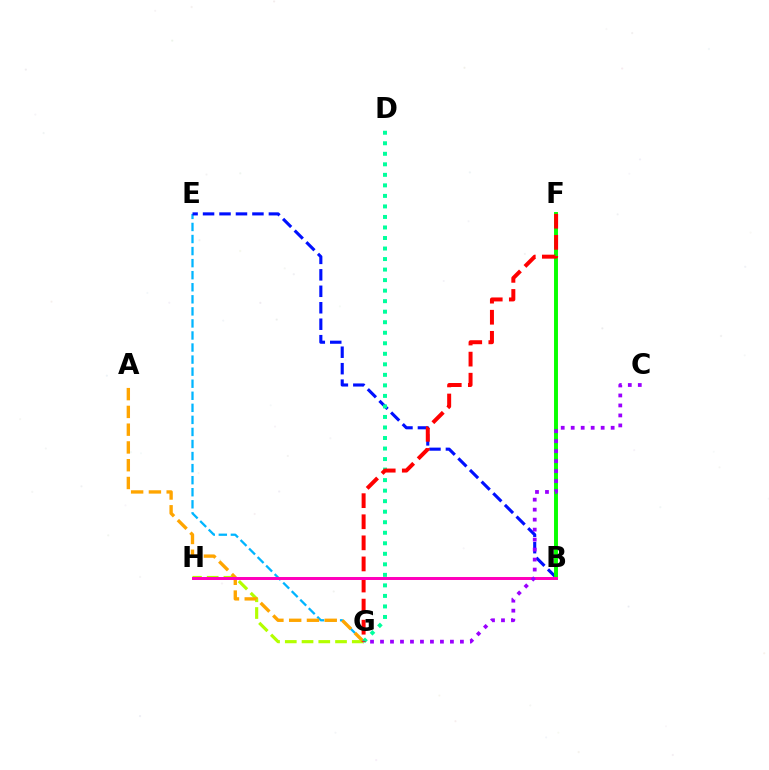{('E', 'G'): [{'color': '#00b5ff', 'line_style': 'dashed', 'thickness': 1.64}], ('G', 'H'): [{'color': '#b3ff00', 'line_style': 'dashed', 'thickness': 2.27}], ('A', 'G'): [{'color': '#ffa500', 'line_style': 'dashed', 'thickness': 2.41}], ('B', 'E'): [{'color': '#0010ff', 'line_style': 'dashed', 'thickness': 2.24}], ('D', 'G'): [{'color': '#00ff9d', 'line_style': 'dotted', 'thickness': 2.86}], ('B', 'F'): [{'color': '#08ff00', 'line_style': 'solid', 'thickness': 2.83}], ('F', 'G'): [{'color': '#ff0000', 'line_style': 'dashed', 'thickness': 2.87}], ('B', 'H'): [{'color': '#ff00bd', 'line_style': 'solid', 'thickness': 2.14}], ('C', 'G'): [{'color': '#9b00ff', 'line_style': 'dotted', 'thickness': 2.71}]}